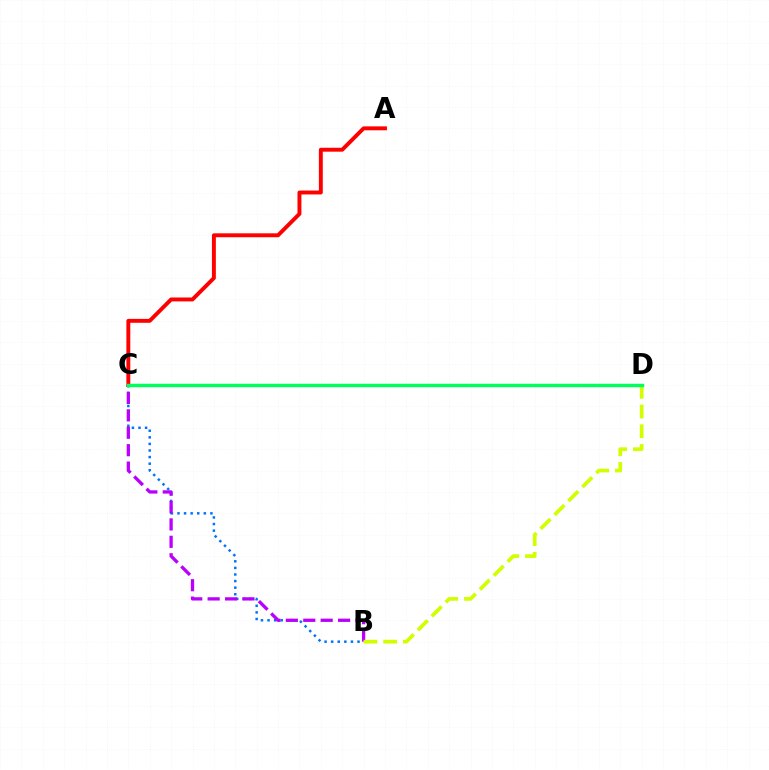{('B', 'C'): [{'color': '#0074ff', 'line_style': 'dotted', 'thickness': 1.79}, {'color': '#b900ff', 'line_style': 'dashed', 'thickness': 2.37}], ('A', 'C'): [{'color': '#ff0000', 'line_style': 'solid', 'thickness': 2.82}], ('B', 'D'): [{'color': '#d1ff00', 'line_style': 'dashed', 'thickness': 2.68}], ('C', 'D'): [{'color': '#00ff5c', 'line_style': 'solid', 'thickness': 2.49}]}